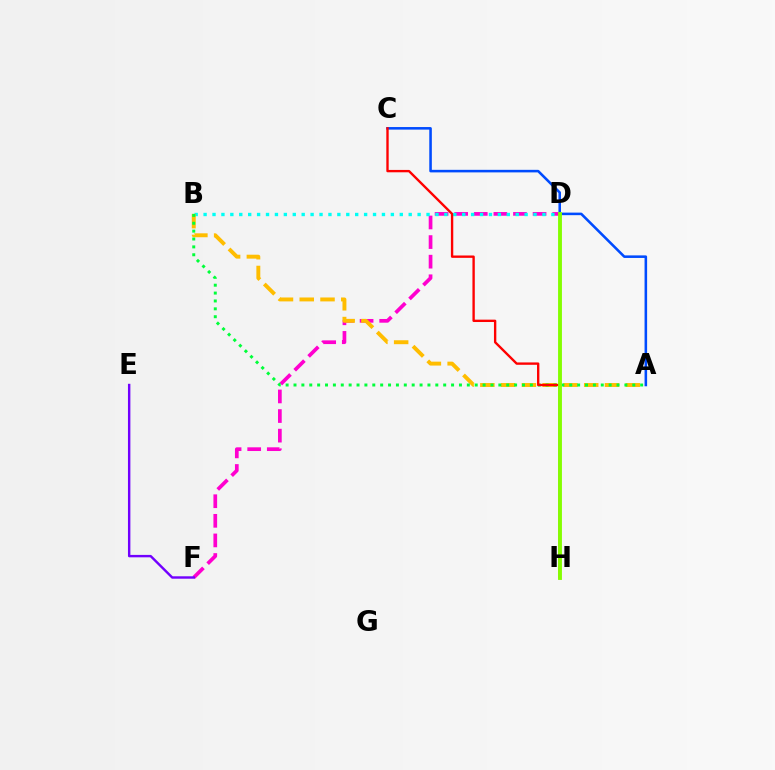{('D', 'F'): [{'color': '#ff00cf', 'line_style': 'dashed', 'thickness': 2.66}], ('A', 'C'): [{'color': '#004bff', 'line_style': 'solid', 'thickness': 1.84}], ('B', 'D'): [{'color': '#00fff6', 'line_style': 'dotted', 'thickness': 2.42}], ('A', 'B'): [{'color': '#ffbd00', 'line_style': 'dashed', 'thickness': 2.82}, {'color': '#00ff39', 'line_style': 'dotted', 'thickness': 2.14}], ('E', 'F'): [{'color': '#7200ff', 'line_style': 'solid', 'thickness': 1.74}], ('C', 'H'): [{'color': '#ff0000', 'line_style': 'solid', 'thickness': 1.7}], ('D', 'H'): [{'color': '#84ff00', 'line_style': 'solid', 'thickness': 2.78}]}